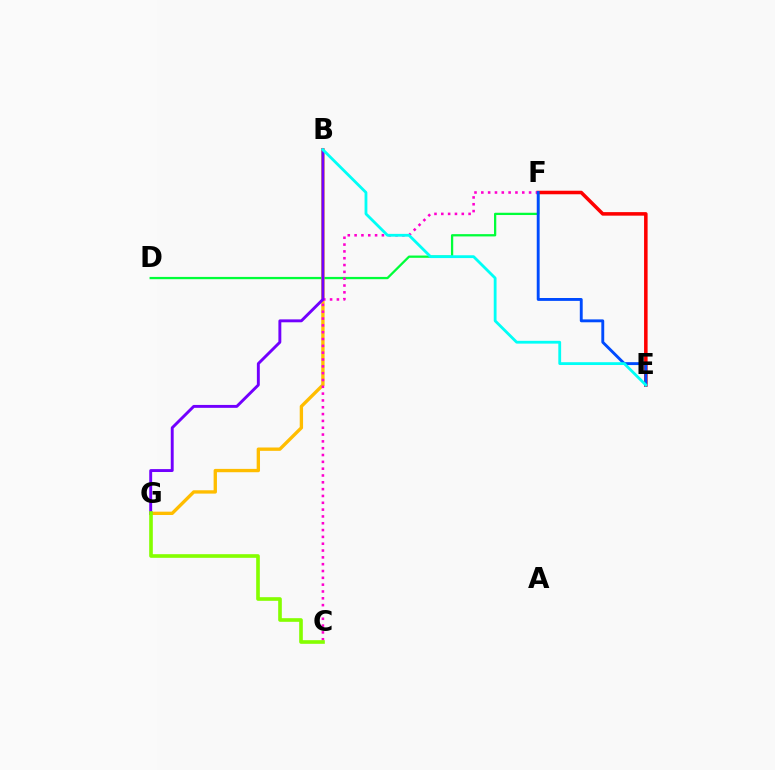{('D', 'F'): [{'color': '#00ff39', 'line_style': 'solid', 'thickness': 1.64}], ('E', 'F'): [{'color': '#ff0000', 'line_style': 'solid', 'thickness': 2.55}, {'color': '#004bff', 'line_style': 'solid', 'thickness': 2.08}], ('B', 'G'): [{'color': '#ffbd00', 'line_style': 'solid', 'thickness': 2.4}, {'color': '#7200ff', 'line_style': 'solid', 'thickness': 2.1}], ('C', 'F'): [{'color': '#ff00cf', 'line_style': 'dotted', 'thickness': 1.85}], ('C', 'G'): [{'color': '#84ff00', 'line_style': 'solid', 'thickness': 2.62}], ('B', 'E'): [{'color': '#00fff6', 'line_style': 'solid', 'thickness': 2.02}]}